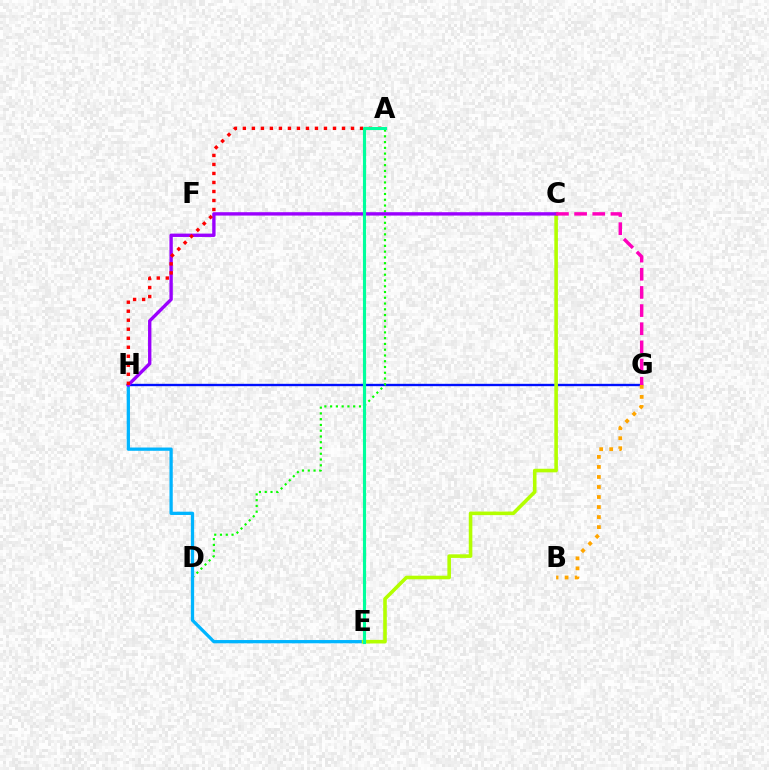{('G', 'H'): [{'color': '#0010ff', 'line_style': 'solid', 'thickness': 1.7}], ('A', 'D'): [{'color': '#08ff00', 'line_style': 'dotted', 'thickness': 1.57}], ('E', 'H'): [{'color': '#00b5ff', 'line_style': 'solid', 'thickness': 2.36}], ('C', 'E'): [{'color': '#b3ff00', 'line_style': 'solid', 'thickness': 2.58}], ('B', 'G'): [{'color': '#ffa500', 'line_style': 'dotted', 'thickness': 2.72}], ('C', 'H'): [{'color': '#9b00ff', 'line_style': 'solid', 'thickness': 2.42}], ('A', 'H'): [{'color': '#ff0000', 'line_style': 'dotted', 'thickness': 2.45}], ('A', 'E'): [{'color': '#00ff9d', 'line_style': 'solid', 'thickness': 2.25}], ('C', 'G'): [{'color': '#ff00bd', 'line_style': 'dashed', 'thickness': 2.47}]}